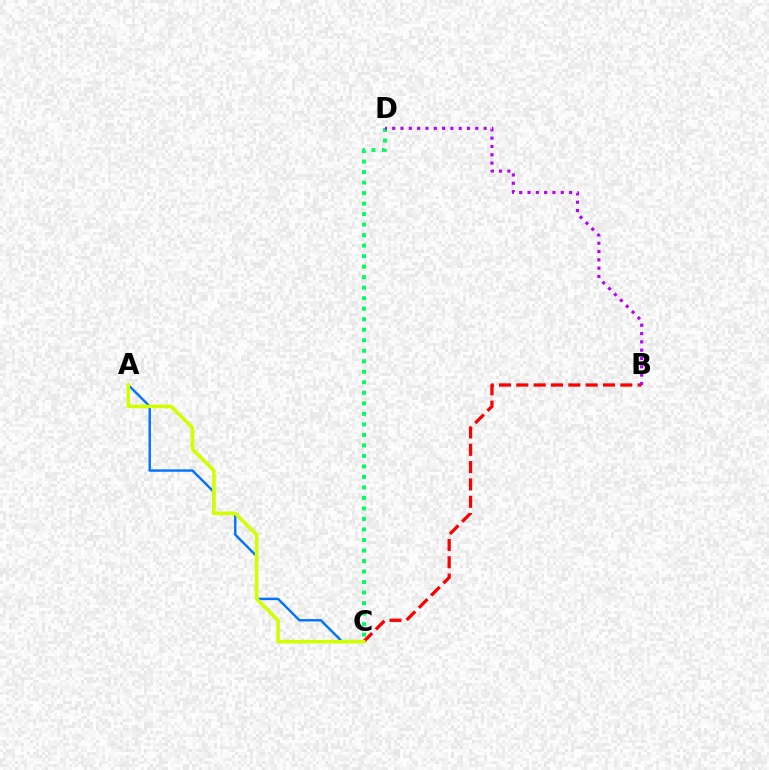{('A', 'C'): [{'color': '#0074ff', 'line_style': 'solid', 'thickness': 1.74}, {'color': '#d1ff00', 'line_style': 'solid', 'thickness': 2.56}], ('B', 'C'): [{'color': '#ff0000', 'line_style': 'dashed', 'thickness': 2.35}], ('C', 'D'): [{'color': '#00ff5c', 'line_style': 'dotted', 'thickness': 2.86}], ('B', 'D'): [{'color': '#b900ff', 'line_style': 'dotted', 'thickness': 2.26}]}